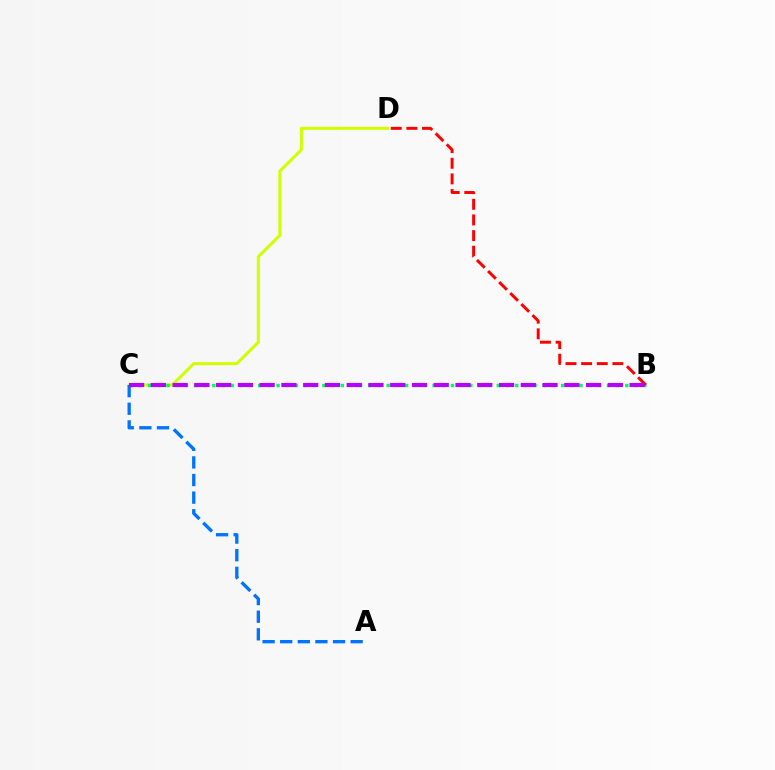{('C', 'D'): [{'color': '#d1ff00', 'line_style': 'solid', 'thickness': 2.19}], ('B', 'C'): [{'color': '#00ff5c', 'line_style': 'dotted', 'thickness': 2.49}, {'color': '#b900ff', 'line_style': 'dashed', 'thickness': 2.96}], ('A', 'C'): [{'color': '#0074ff', 'line_style': 'dashed', 'thickness': 2.39}], ('B', 'D'): [{'color': '#ff0000', 'line_style': 'dashed', 'thickness': 2.12}]}